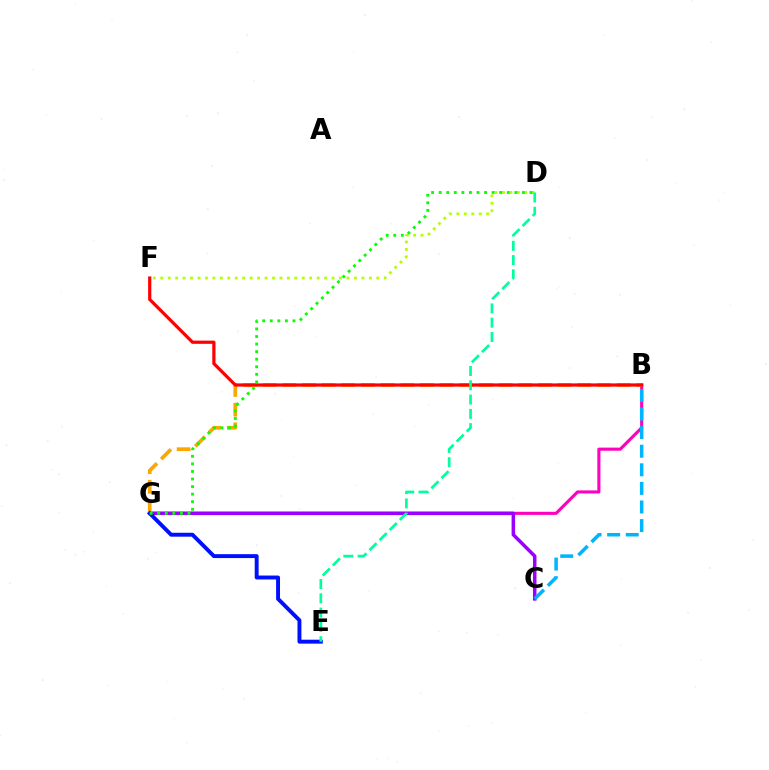{('B', 'G'): [{'color': '#ff00bd', 'line_style': 'solid', 'thickness': 2.22}, {'color': '#ffa500', 'line_style': 'dashed', 'thickness': 2.67}], ('C', 'G'): [{'color': '#9b00ff', 'line_style': 'solid', 'thickness': 2.53}], ('D', 'F'): [{'color': '#b3ff00', 'line_style': 'dotted', 'thickness': 2.02}], ('B', 'F'): [{'color': '#ff0000', 'line_style': 'solid', 'thickness': 2.31}], ('B', 'C'): [{'color': '#00b5ff', 'line_style': 'dashed', 'thickness': 2.53}], ('E', 'G'): [{'color': '#0010ff', 'line_style': 'solid', 'thickness': 2.82}], ('D', 'E'): [{'color': '#00ff9d', 'line_style': 'dashed', 'thickness': 1.94}], ('D', 'G'): [{'color': '#08ff00', 'line_style': 'dotted', 'thickness': 2.06}]}